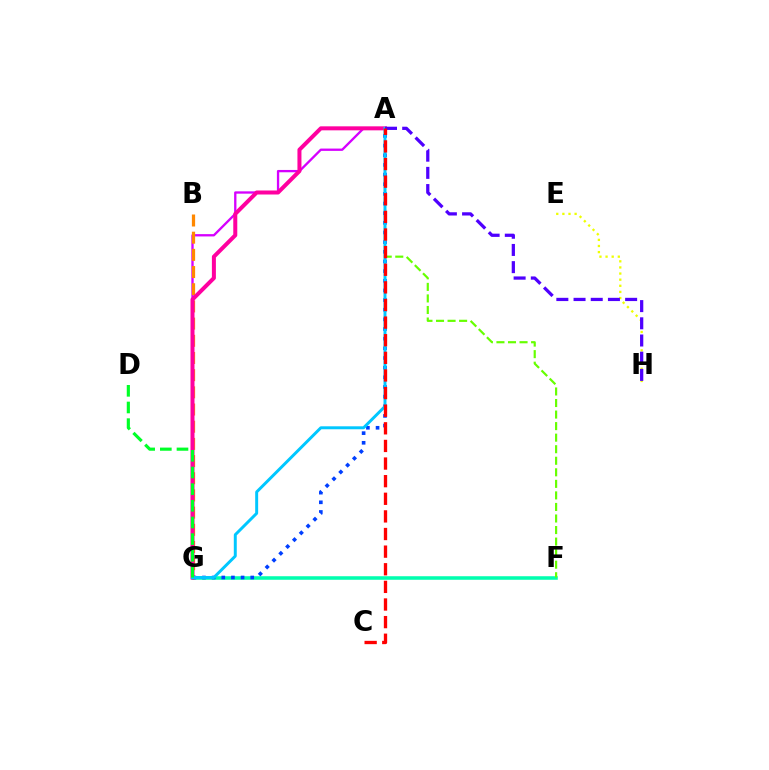{('F', 'G'): [{'color': '#00ffaf', 'line_style': 'solid', 'thickness': 2.55}], ('A', 'F'): [{'color': '#66ff00', 'line_style': 'dashed', 'thickness': 1.57}], ('E', 'H'): [{'color': '#eeff00', 'line_style': 'dotted', 'thickness': 1.66}], ('A', 'G'): [{'color': '#d600ff', 'line_style': 'solid', 'thickness': 1.67}, {'color': '#003fff', 'line_style': 'dotted', 'thickness': 2.62}, {'color': '#ff00a0', 'line_style': 'solid', 'thickness': 2.88}, {'color': '#00c7ff', 'line_style': 'solid', 'thickness': 2.13}], ('B', 'G'): [{'color': '#ff8800', 'line_style': 'dashed', 'thickness': 2.33}], ('A', 'H'): [{'color': '#4f00ff', 'line_style': 'dashed', 'thickness': 2.34}], ('A', 'C'): [{'color': '#ff0000', 'line_style': 'dashed', 'thickness': 2.39}], ('D', 'G'): [{'color': '#00ff27', 'line_style': 'dashed', 'thickness': 2.26}]}